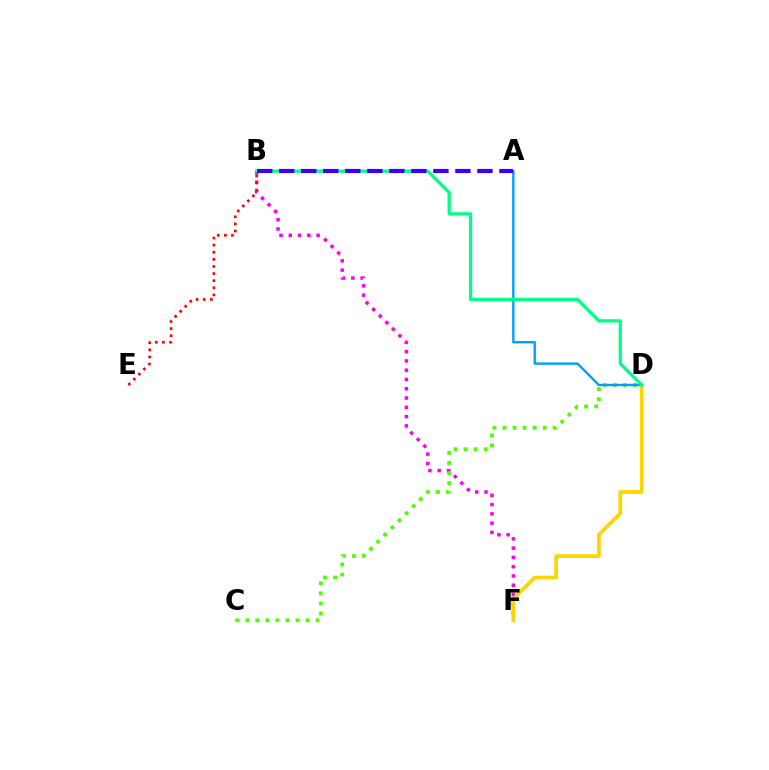{('B', 'F'): [{'color': '#ff00ed', 'line_style': 'dotted', 'thickness': 2.52}], ('C', 'D'): [{'color': '#4fff00', 'line_style': 'dotted', 'thickness': 2.73}], ('D', 'F'): [{'color': '#ffd500', 'line_style': 'solid', 'thickness': 2.71}], ('A', 'D'): [{'color': '#009eff', 'line_style': 'solid', 'thickness': 1.72}], ('B', 'E'): [{'color': '#ff0000', 'line_style': 'dotted', 'thickness': 1.93}], ('B', 'D'): [{'color': '#00ff86', 'line_style': 'solid', 'thickness': 2.35}], ('A', 'B'): [{'color': '#3700ff', 'line_style': 'dashed', 'thickness': 2.99}]}